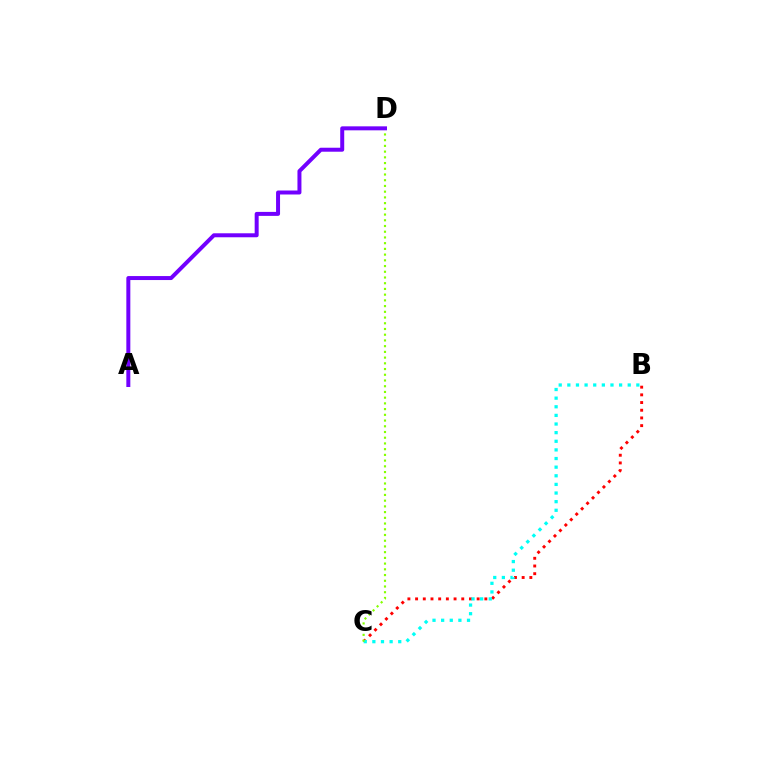{('B', 'C'): [{'color': '#ff0000', 'line_style': 'dotted', 'thickness': 2.09}, {'color': '#00fff6', 'line_style': 'dotted', 'thickness': 2.34}], ('C', 'D'): [{'color': '#84ff00', 'line_style': 'dotted', 'thickness': 1.55}], ('A', 'D'): [{'color': '#7200ff', 'line_style': 'solid', 'thickness': 2.87}]}